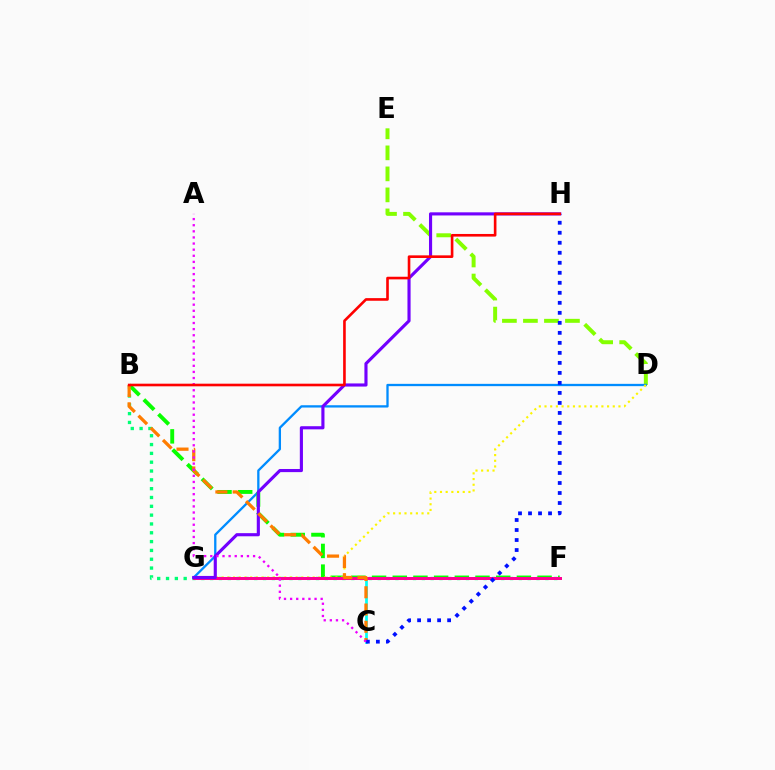{('B', 'F'): [{'color': '#00ff74', 'line_style': 'dotted', 'thickness': 2.4}, {'color': '#08ff00', 'line_style': 'dashed', 'thickness': 2.81}], ('D', 'E'): [{'color': '#84ff00', 'line_style': 'dashed', 'thickness': 2.85}], ('D', 'G'): [{'color': '#008cff', 'line_style': 'solid', 'thickness': 1.66}, {'color': '#fcf500', 'line_style': 'dotted', 'thickness': 1.55}], ('C', 'G'): [{'color': '#00fff6', 'line_style': 'solid', 'thickness': 1.96}], ('F', 'G'): [{'color': '#ff0094', 'line_style': 'solid', 'thickness': 2.16}], ('G', 'H'): [{'color': '#7200ff', 'line_style': 'solid', 'thickness': 2.25}], ('B', 'C'): [{'color': '#ff7c00', 'line_style': 'dashed', 'thickness': 2.35}], ('C', 'H'): [{'color': '#0010ff', 'line_style': 'dotted', 'thickness': 2.72}], ('A', 'C'): [{'color': '#ee00ff', 'line_style': 'dotted', 'thickness': 1.66}], ('B', 'H'): [{'color': '#ff0000', 'line_style': 'solid', 'thickness': 1.89}]}